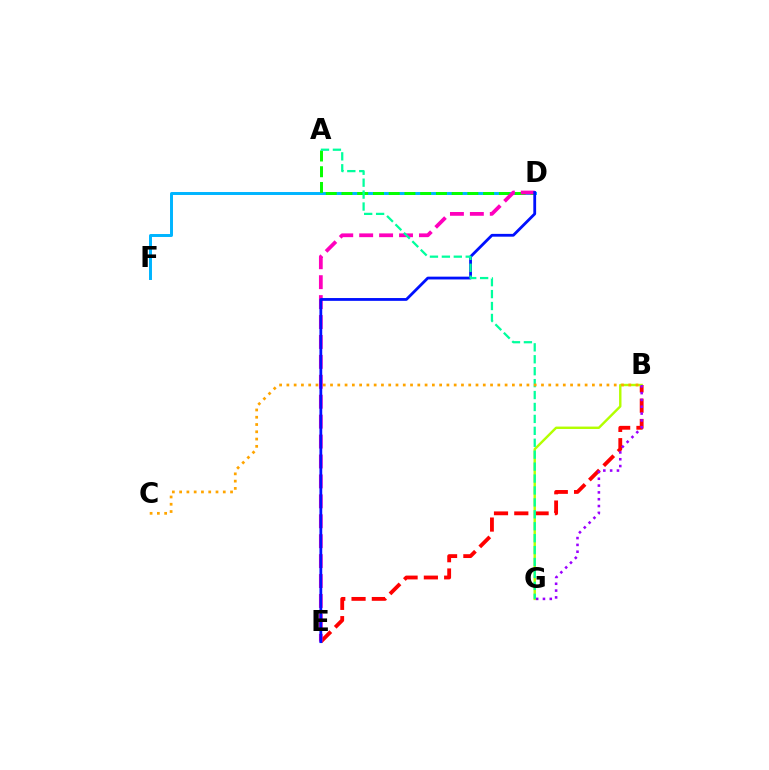{('B', 'E'): [{'color': '#ff0000', 'line_style': 'dashed', 'thickness': 2.76}], ('D', 'F'): [{'color': '#00b5ff', 'line_style': 'solid', 'thickness': 2.13}], ('A', 'D'): [{'color': '#08ff00', 'line_style': 'dashed', 'thickness': 2.14}], ('D', 'E'): [{'color': '#ff00bd', 'line_style': 'dashed', 'thickness': 2.71}, {'color': '#0010ff', 'line_style': 'solid', 'thickness': 2.02}], ('B', 'G'): [{'color': '#b3ff00', 'line_style': 'solid', 'thickness': 1.74}, {'color': '#9b00ff', 'line_style': 'dotted', 'thickness': 1.85}], ('A', 'G'): [{'color': '#00ff9d', 'line_style': 'dashed', 'thickness': 1.62}], ('B', 'C'): [{'color': '#ffa500', 'line_style': 'dotted', 'thickness': 1.98}]}